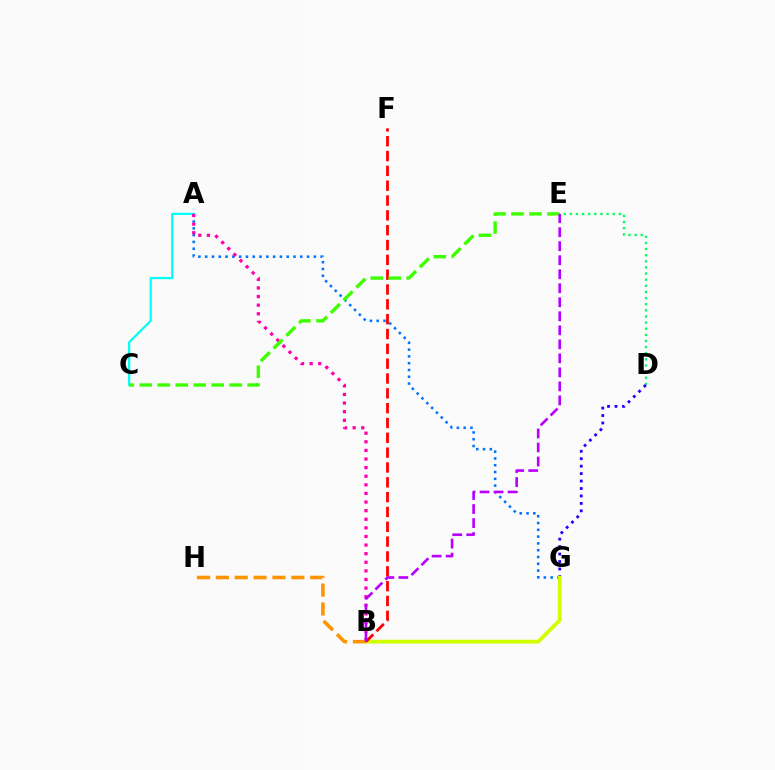{('A', 'C'): [{'color': '#00fff6', 'line_style': 'solid', 'thickness': 1.6}], ('D', 'E'): [{'color': '#00ff5c', 'line_style': 'dotted', 'thickness': 1.66}], ('A', 'G'): [{'color': '#0074ff', 'line_style': 'dotted', 'thickness': 1.85}], ('A', 'B'): [{'color': '#ff00ac', 'line_style': 'dotted', 'thickness': 2.34}], ('D', 'G'): [{'color': '#2500ff', 'line_style': 'dotted', 'thickness': 2.02}], ('B', 'G'): [{'color': '#d1ff00', 'line_style': 'solid', 'thickness': 2.74}], ('B', 'F'): [{'color': '#ff0000', 'line_style': 'dashed', 'thickness': 2.01}], ('C', 'E'): [{'color': '#3dff00', 'line_style': 'dashed', 'thickness': 2.44}], ('B', 'H'): [{'color': '#ff9400', 'line_style': 'dashed', 'thickness': 2.56}], ('B', 'E'): [{'color': '#b900ff', 'line_style': 'dashed', 'thickness': 1.9}]}